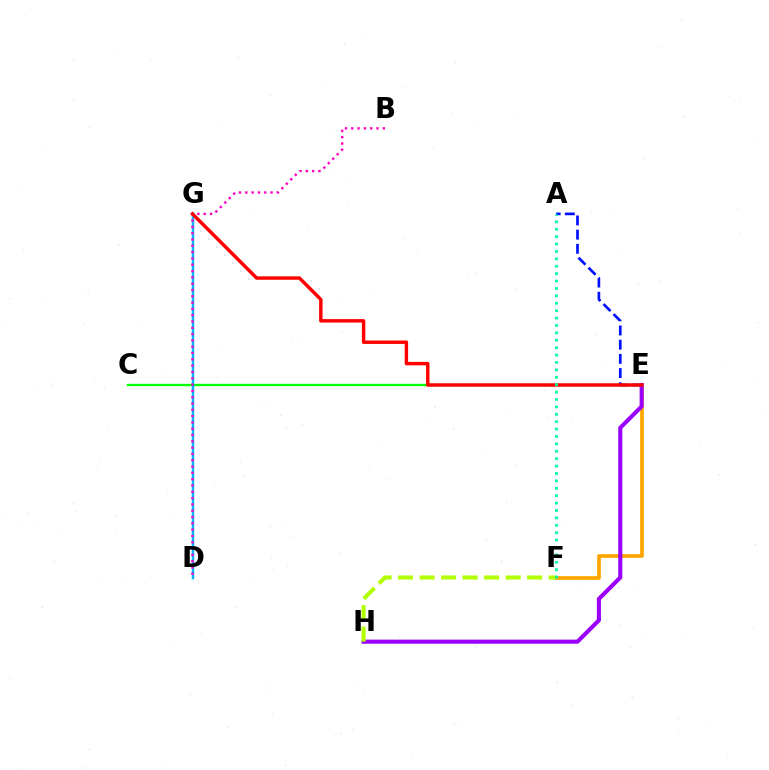{('E', 'F'): [{'color': '#ffa500', 'line_style': 'solid', 'thickness': 2.66}], ('C', 'E'): [{'color': '#08ff00', 'line_style': 'solid', 'thickness': 1.68}], ('D', 'G'): [{'color': '#00b5ff', 'line_style': 'solid', 'thickness': 1.8}], ('B', 'D'): [{'color': '#ff00bd', 'line_style': 'dotted', 'thickness': 1.71}], ('A', 'E'): [{'color': '#0010ff', 'line_style': 'dashed', 'thickness': 1.93}], ('E', 'H'): [{'color': '#9b00ff', 'line_style': 'solid', 'thickness': 2.95}], ('F', 'H'): [{'color': '#b3ff00', 'line_style': 'dashed', 'thickness': 2.92}], ('E', 'G'): [{'color': '#ff0000', 'line_style': 'solid', 'thickness': 2.47}], ('A', 'F'): [{'color': '#00ff9d', 'line_style': 'dotted', 'thickness': 2.01}]}